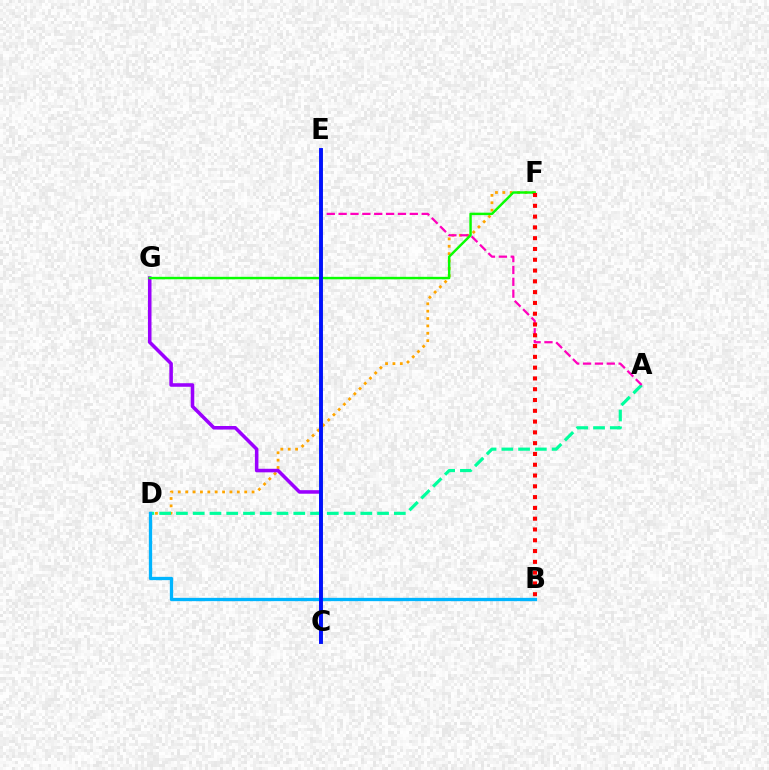{('D', 'F'): [{'color': '#ffa500', 'line_style': 'dotted', 'thickness': 2.0}], ('C', 'G'): [{'color': '#9b00ff', 'line_style': 'solid', 'thickness': 2.55}], ('C', 'E'): [{'color': '#b3ff00', 'line_style': 'solid', 'thickness': 1.92}, {'color': '#0010ff', 'line_style': 'solid', 'thickness': 2.8}], ('A', 'D'): [{'color': '#00ff9d', 'line_style': 'dashed', 'thickness': 2.28}], ('A', 'E'): [{'color': '#ff00bd', 'line_style': 'dashed', 'thickness': 1.61}], ('B', 'D'): [{'color': '#00b5ff', 'line_style': 'solid', 'thickness': 2.38}], ('F', 'G'): [{'color': '#08ff00', 'line_style': 'solid', 'thickness': 1.76}], ('B', 'F'): [{'color': '#ff0000', 'line_style': 'dotted', 'thickness': 2.93}]}